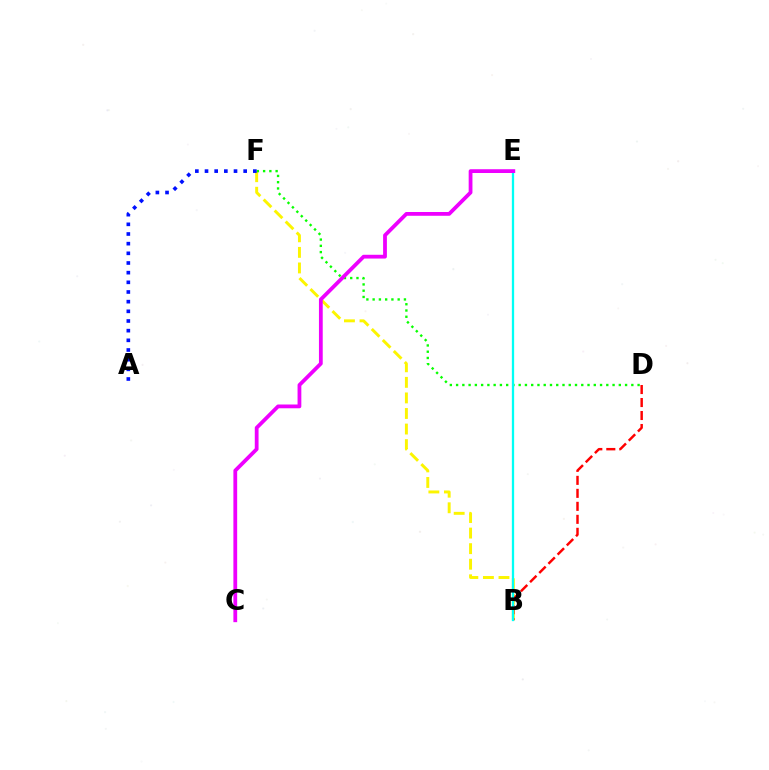{('B', 'F'): [{'color': '#fcf500', 'line_style': 'dashed', 'thickness': 2.11}], ('D', 'F'): [{'color': '#08ff00', 'line_style': 'dotted', 'thickness': 1.7}], ('B', 'D'): [{'color': '#ff0000', 'line_style': 'dashed', 'thickness': 1.77}], ('B', 'E'): [{'color': '#00fff6', 'line_style': 'solid', 'thickness': 1.64}], ('A', 'F'): [{'color': '#0010ff', 'line_style': 'dotted', 'thickness': 2.63}], ('C', 'E'): [{'color': '#ee00ff', 'line_style': 'solid', 'thickness': 2.72}]}